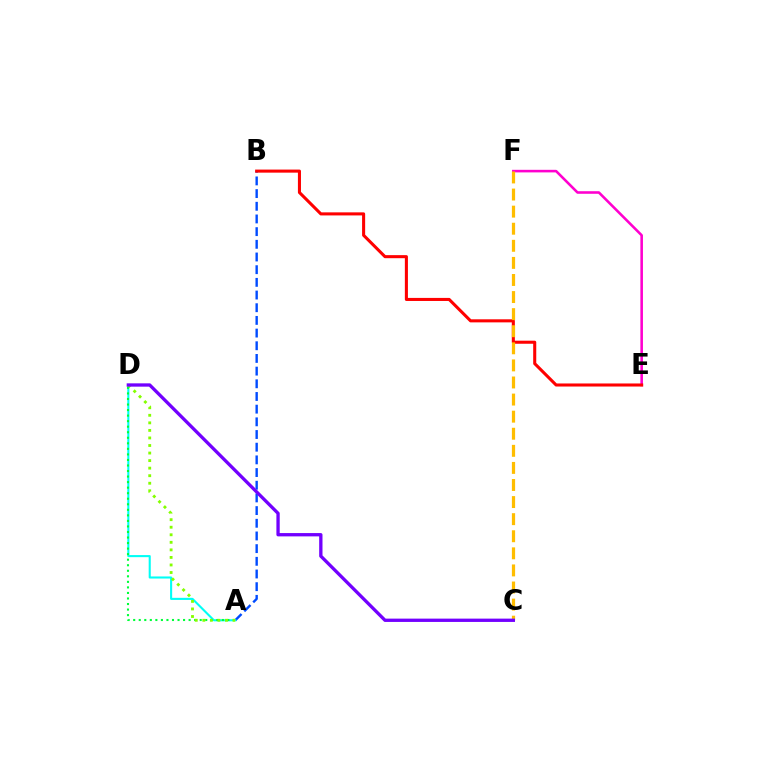{('A', 'B'): [{'color': '#004bff', 'line_style': 'dashed', 'thickness': 1.72}], ('A', 'D'): [{'color': '#00fff6', 'line_style': 'solid', 'thickness': 1.5}, {'color': '#00ff39', 'line_style': 'dotted', 'thickness': 1.51}, {'color': '#84ff00', 'line_style': 'dotted', 'thickness': 2.05}], ('E', 'F'): [{'color': '#ff00cf', 'line_style': 'solid', 'thickness': 1.86}], ('B', 'E'): [{'color': '#ff0000', 'line_style': 'solid', 'thickness': 2.21}], ('C', 'F'): [{'color': '#ffbd00', 'line_style': 'dashed', 'thickness': 2.32}], ('C', 'D'): [{'color': '#7200ff', 'line_style': 'solid', 'thickness': 2.39}]}